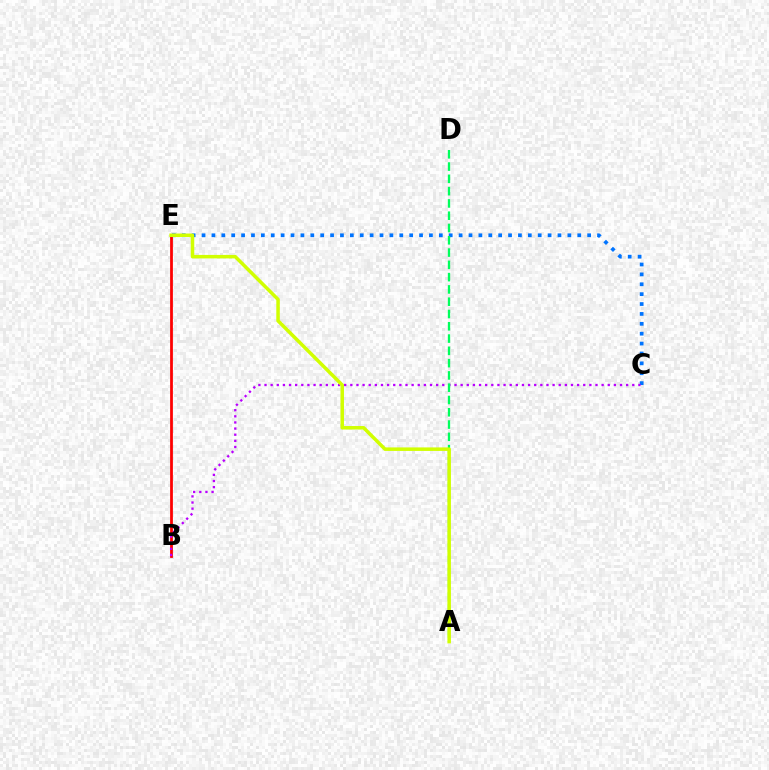{('C', 'E'): [{'color': '#0074ff', 'line_style': 'dotted', 'thickness': 2.69}], ('B', 'E'): [{'color': '#ff0000', 'line_style': 'solid', 'thickness': 1.99}], ('B', 'C'): [{'color': '#b900ff', 'line_style': 'dotted', 'thickness': 1.67}], ('A', 'D'): [{'color': '#00ff5c', 'line_style': 'dashed', 'thickness': 1.67}], ('A', 'E'): [{'color': '#d1ff00', 'line_style': 'solid', 'thickness': 2.53}]}